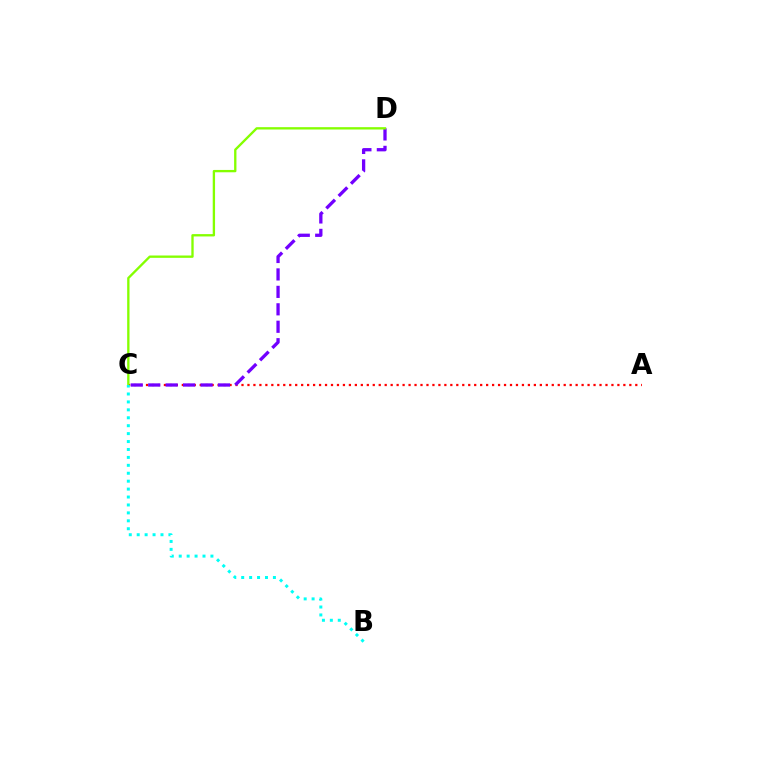{('A', 'C'): [{'color': '#ff0000', 'line_style': 'dotted', 'thickness': 1.62}], ('C', 'D'): [{'color': '#7200ff', 'line_style': 'dashed', 'thickness': 2.37}, {'color': '#84ff00', 'line_style': 'solid', 'thickness': 1.68}], ('B', 'C'): [{'color': '#00fff6', 'line_style': 'dotted', 'thickness': 2.15}]}